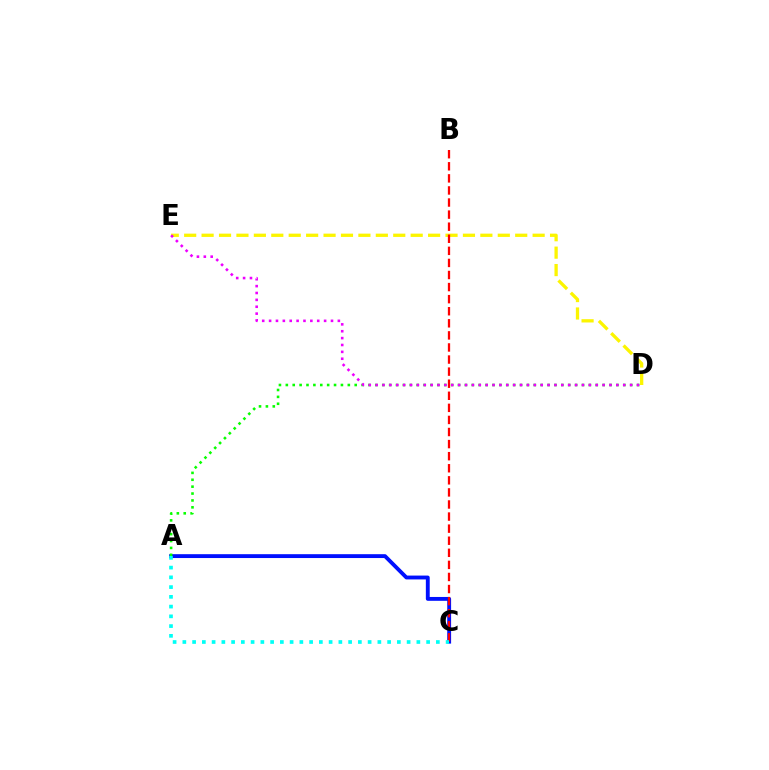{('D', 'E'): [{'color': '#fcf500', 'line_style': 'dashed', 'thickness': 2.37}, {'color': '#ee00ff', 'line_style': 'dotted', 'thickness': 1.87}], ('A', 'C'): [{'color': '#0010ff', 'line_style': 'solid', 'thickness': 2.78}, {'color': '#00fff6', 'line_style': 'dotted', 'thickness': 2.65}], ('B', 'C'): [{'color': '#ff0000', 'line_style': 'dashed', 'thickness': 1.64}], ('A', 'D'): [{'color': '#08ff00', 'line_style': 'dotted', 'thickness': 1.87}]}